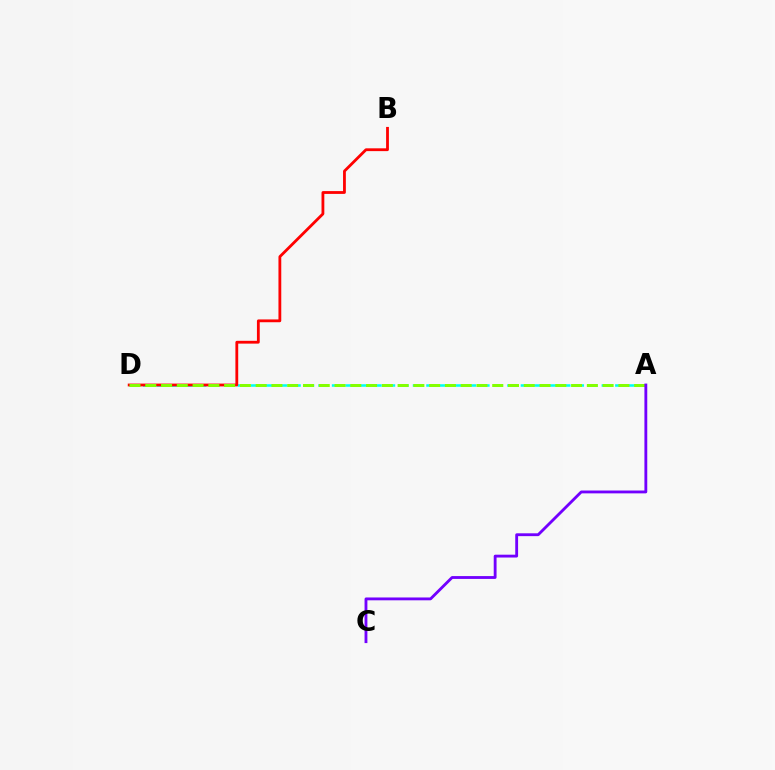{('A', 'D'): [{'color': '#00fff6', 'line_style': 'dashed', 'thickness': 1.83}, {'color': '#84ff00', 'line_style': 'dashed', 'thickness': 2.14}], ('B', 'D'): [{'color': '#ff0000', 'line_style': 'solid', 'thickness': 2.02}], ('A', 'C'): [{'color': '#7200ff', 'line_style': 'solid', 'thickness': 2.04}]}